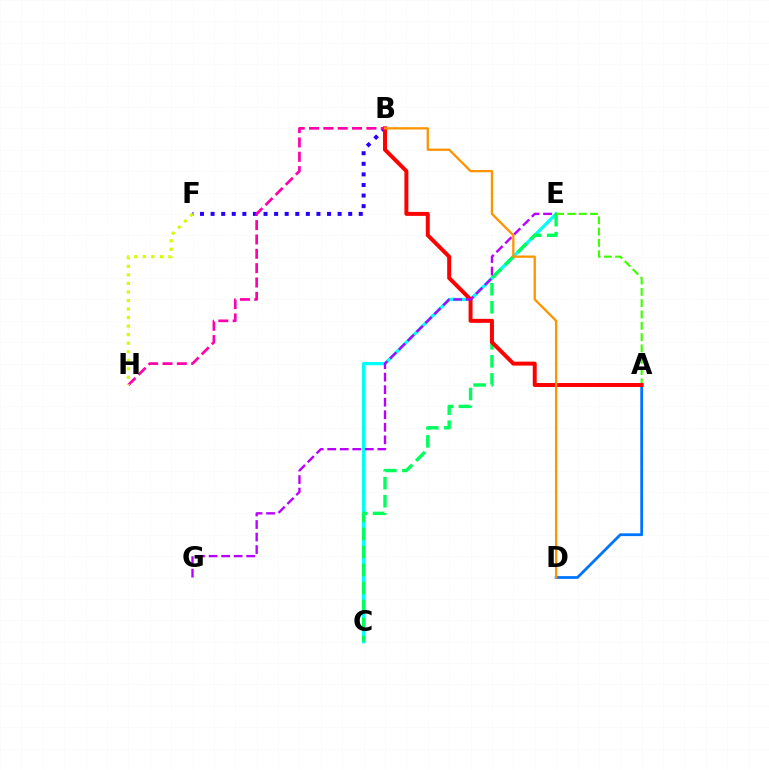{('A', 'D'): [{'color': '#0074ff', 'line_style': 'solid', 'thickness': 1.99}], ('C', 'E'): [{'color': '#00fff6', 'line_style': 'solid', 'thickness': 2.35}, {'color': '#00ff5c', 'line_style': 'dashed', 'thickness': 2.45}], ('B', 'F'): [{'color': '#2500ff', 'line_style': 'dotted', 'thickness': 2.88}], ('B', 'H'): [{'color': '#ff00ac', 'line_style': 'dashed', 'thickness': 1.95}], ('F', 'H'): [{'color': '#d1ff00', 'line_style': 'dotted', 'thickness': 2.32}], ('A', 'E'): [{'color': '#3dff00', 'line_style': 'dashed', 'thickness': 1.54}], ('A', 'B'): [{'color': '#ff0000', 'line_style': 'solid', 'thickness': 2.85}], ('E', 'G'): [{'color': '#b900ff', 'line_style': 'dashed', 'thickness': 1.7}], ('B', 'D'): [{'color': '#ff9400', 'line_style': 'solid', 'thickness': 1.66}]}